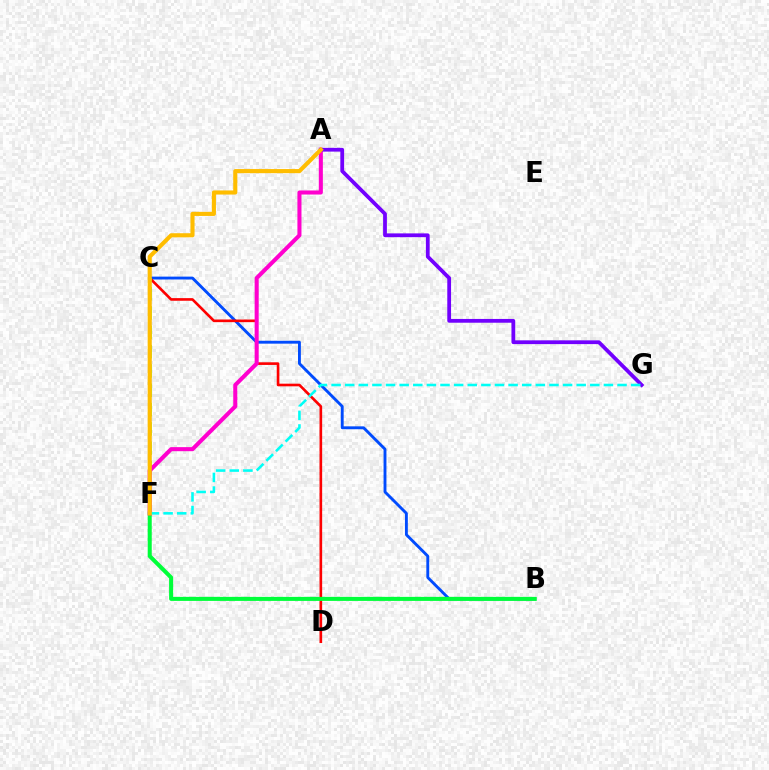{('B', 'C'): [{'color': '#004bff', 'line_style': 'solid', 'thickness': 2.07}], ('C', 'D'): [{'color': '#ff0000', 'line_style': 'solid', 'thickness': 1.9}], ('B', 'F'): [{'color': '#00ff39', 'line_style': 'solid', 'thickness': 2.91}], ('C', 'F'): [{'color': '#84ff00', 'line_style': 'dashed', 'thickness': 2.63}], ('A', 'F'): [{'color': '#ff00cf', 'line_style': 'solid', 'thickness': 2.92}, {'color': '#ffbd00', 'line_style': 'solid', 'thickness': 2.96}], ('A', 'G'): [{'color': '#7200ff', 'line_style': 'solid', 'thickness': 2.72}], ('F', 'G'): [{'color': '#00fff6', 'line_style': 'dashed', 'thickness': 1.85}]}